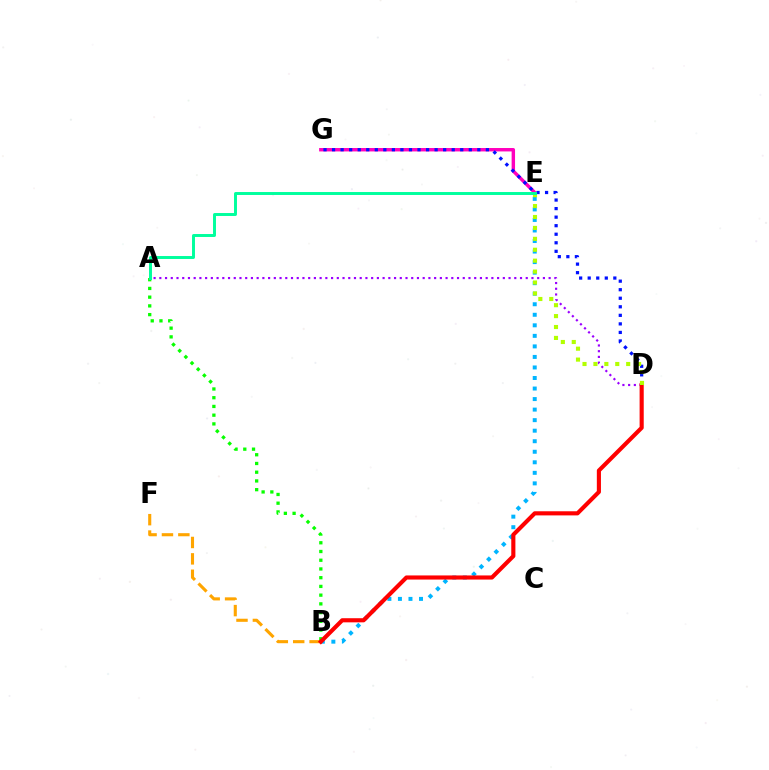{('A', 'D'): [{'color': '#9b00ff', 'line_style': 'dotted', 'thickness': 1.56}], ('B', 'F'): [{'color': '#ffa500', 'line_style': 'dashed', 'thickness': 2.23}], ('B', 'E'): [{'color': '#00b5ff', 'line_style': 'dotted', 'thickness': 2.86}], ('A', 'B'): [{'color': '#08ff00', 'line_style': 'dotted', 'thickness': 2.37}], ('E', 'G'): [{'color': '#ff00bd', 'line_style': 'solid', 'thickness': 2.46}], ('D', 'G'): [{'color': '#0010ff', 'line_style': 'dotted', 'thickness': 2.32}], ('B', 'D'): [{'color': '#ff0000', 'line_style': 'solid', 'thickness': 2.97}], ('D', 'E'): [{'color': '#b3ff00', 'line_style': 'dotted', 'thickness': 2.97}], ('A', 'E'): [{'color': '#00ff9d', 'line_style': 'solid', 'thickness': 2.13}]}